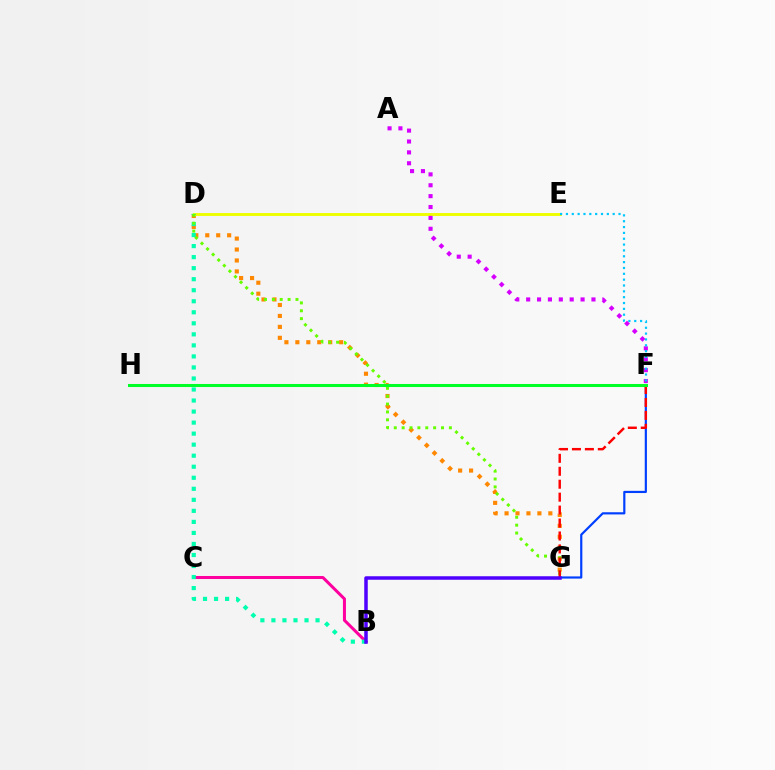{('D', 'G'): [{'color': '#ff8800', 'line_style': 'dotted', 'thickness': 2.97}, {'color': '#66ff00', 'line_style': 'dotted', 'thickness': 2.14}], ('B', 'C'): [{'color': '#ff00a0', 'line_style': 'solid', 'thickness': 2.17}], ('D', 'E'): [{'color': '#eeff00', 'line_style': 'solid', 'thickness': 2.1}], ('B', 'D'): [{'color': '#00ffaf', 'line_style': 'dotted', 'thickness': 3.0}], ('A', 'F'): [{'color': '#d600ff', 'line_style': 'dotted', 'thickness': 2.96}], ('F', 'G'): [{'color': '#003fff', 'line_style': 'solid', 'thickness': 1.57}, {'color': '#ff0000', 'line_style': 'dashed', 'thickness': 1.76}], ('E', 'F'): [{'color': '#00c7ff', 'line_style': 'dotted', 'thickness': 1.59}], ('F', 'H'): [{'color': '#00ff27', 'line_style': 'solid', 'thickness': 2.19}], ('B', 'G'): [{'color': '#4f00ff', 'line_style': 'solid', 'thickness': 2.53}]}